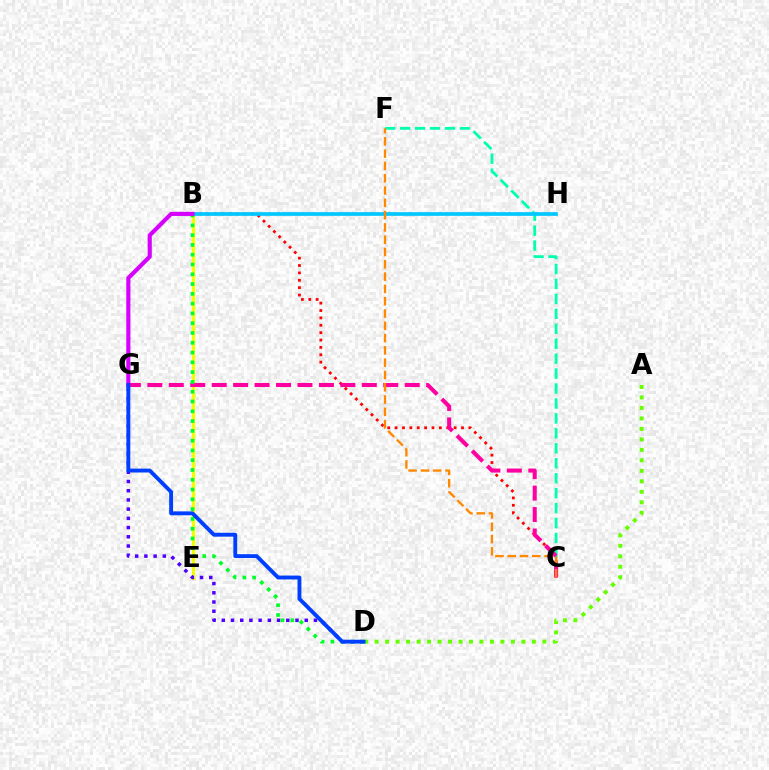{('B', 'E'): [{'color': '#eeff00', 'line_style': 'solid', 'thickness': 2.27}], ('B', 'C'): [{'color': '#ff0000', 'line_style': 'dotted', 'thickness': 2.0}], ('A', 'D'): [{'color': '#66ff00', 'line_style': 'dotted', 'thickness': 2.85}], ('D', 'G'): [{'color': '#4f00ff', 'line_style': 'dotted', 'thickness': 2.5}, {'color': '#003fff', 'line_style': 'solid', 'thickness': 2.79}], ('C', 'F'): [{'color': '#00ffaf', 'line_style': 'dashed', 'thickness': 2.03}, {'color': '#ff8800', 'line_style': 'dashed', 'thickness': 1.67}], ('C', 'G'): [{'color': '#ff00a0', 'line_style': 'dashed', 'thickness': 2.91}], ('B', 'H'): [{'color': '#00c7ff', 'line_style': 'solid', 'thickness': 2.66}], ('B', 'D'): [{'color': '#00ff27', 'line_style': 'dotted', 'thickness': 2.66}], ('B', 'G'): [{'color': '#d600ff', 'line_style': 'solid', 'thickness': 2.97}]}